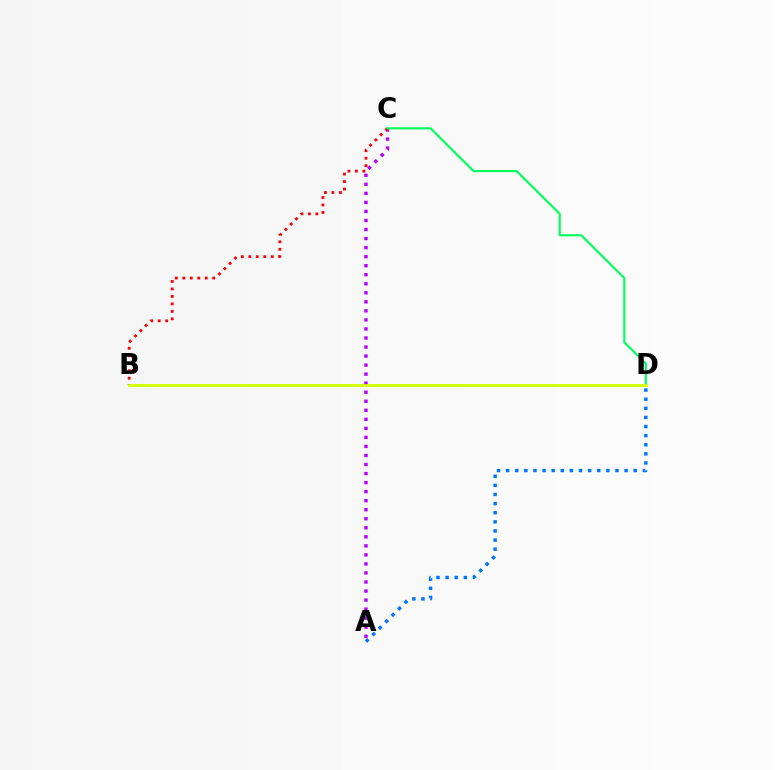{('A', 'D'): [{'color': '#0074ff', 'line_style': 'dotted', 'thickness': 2.48}], ('A', 'C'): [{'color': '#b900ff', 'line_style': 'dotted', 'thickness': 2.46}], ('B', 'C'): [{'color': '#ff0000', 'line_style': 'dotted', 'thickness': 2.03}], ('C', 'D'): [{'color': '#00ff5c', 'line_style': 'solid', 'thickness': 1.54}], ('B', 'D'): [{'color': '#d1ff00', 'line_style': 'solid', 'thickness': 1.99}]}